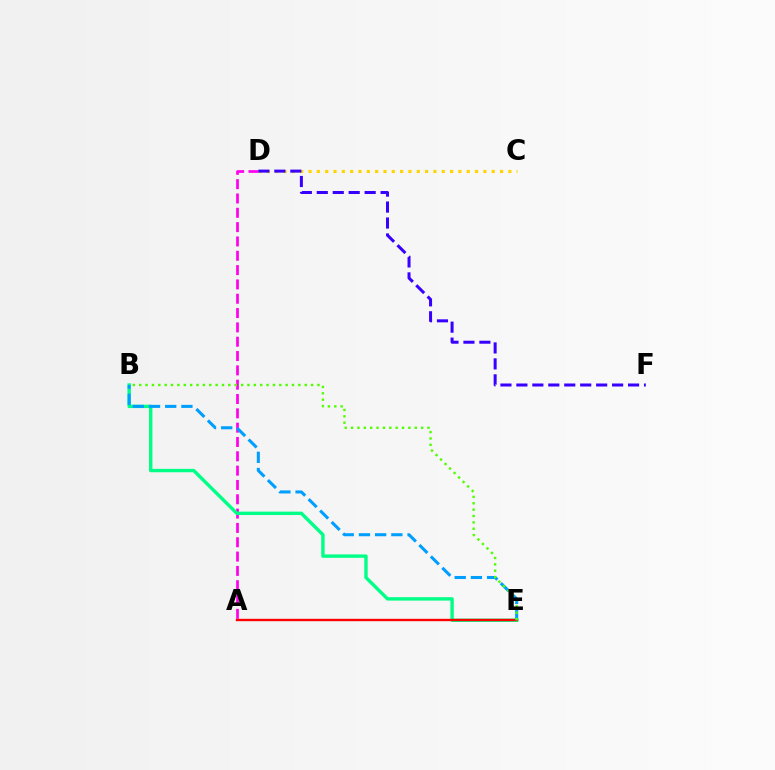{('C', 'D'): [{'color': '#ffd500', 'line_style': 'dotted', 'thickness': 2.26}], ('A', 'D'): [{'color': '#ff00ed', 'line_style': 'dashed', 'thickness': 1.95}], ('B', 'E'): [{'color': '#00ff86', 'line_style': 'solid', 'thickness': 2.45}, {'color': '#009eff', 'line_style': 'dashed', 'thickness': 2.2}, {'color': '#4fff00', 'line_style': 'dotted', 'thickness': 1.73}], ('A', 'E'): [{'color': '#ff0000', 'line_style': 'solid', 'thickness': 1.71}], ('D', 'F'): [{'color': '#3700ff', 'line_style': 'dashed', 'thickness': 2.17}]}